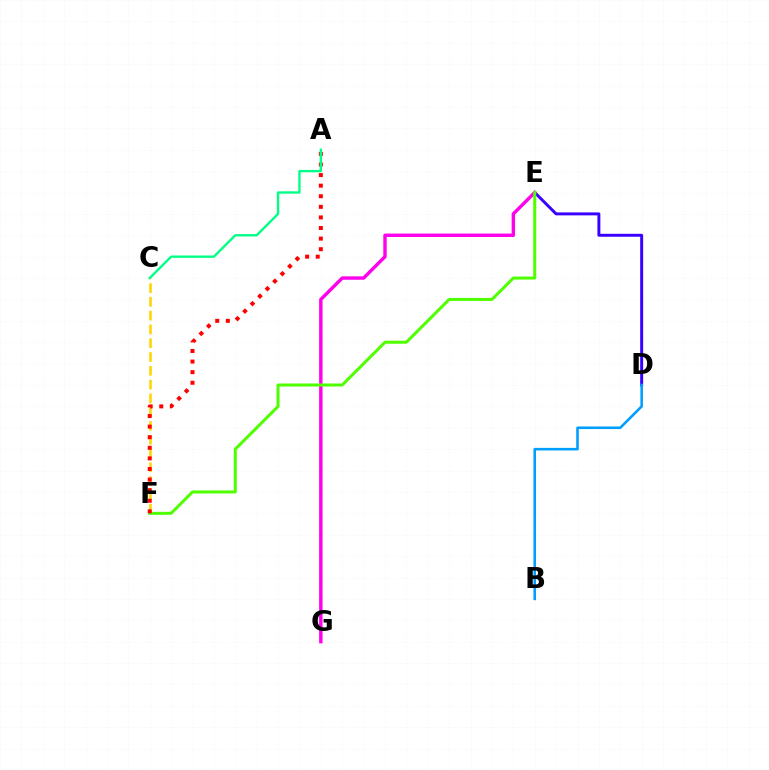{('C', 'F'): [{'color': '#ffd500', 'line_style': 'dashed', 'thickness': 1.87}], ('D', 'E'): [{'color': '#3700ff', 'line_style': 'solid', 'thickness': 2.13}], ('B', 'D'): [{'color': '#009eff', 'line_style': 'solid', 'thickness': 1.86}], ('E', 'G'): [{'color': '#ff00ed', 'line_style': 'solid', 'thickness': 2.45}], ('E', 'F'): [{'color': '#4fff00', 'line_style': 'solid', 'thickness': 2.17}], ('A', 'F'): [{'color': '#ff0000', 'line_style': 'dotted', 'thickness': 2.88}], ('A', 'C'): [{'color': '#00ff86', 'line_style': 'solid', 'thickness': 1.69}]}